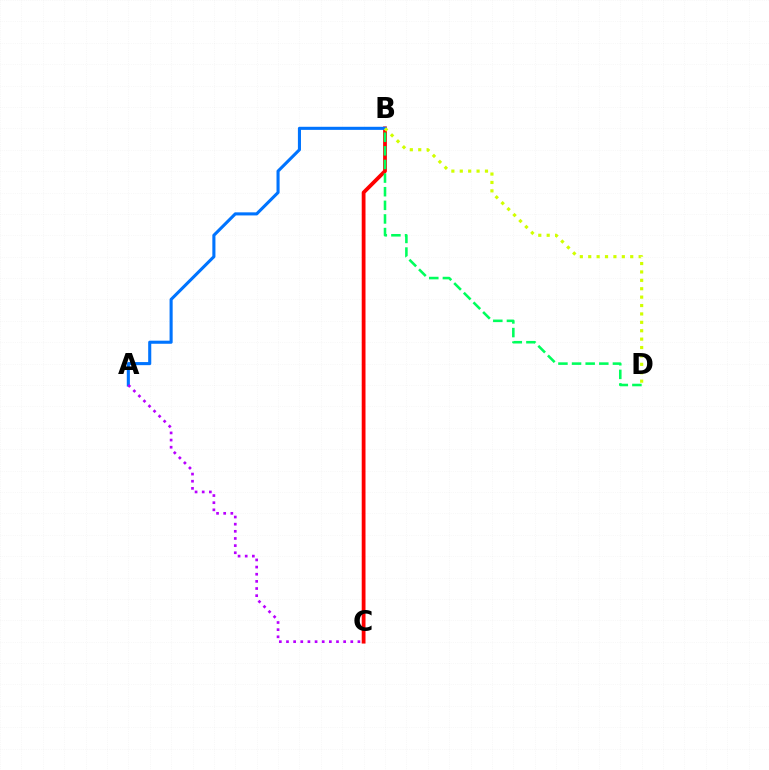{('B', 'C'): [{'color': '#ff0000', 'line_style': 'solid', 'thickness': 2.73}], ('A', 'B'): [{'color': '#0074ff', 'line_style': 'solid', 'thickness': 2.22}], ('B', 'D'): [{'color': '#d1ff00', 'line_style': 'dotted', 'thickness': 2.28}, {'color': '#00ff5c', 'line_style': 'dashed', 'thickness': 1.85}], ('A', 'C'): [{'color': '#b900ff', 'line_style': 'dotted', 'thickness': 1.94}]}